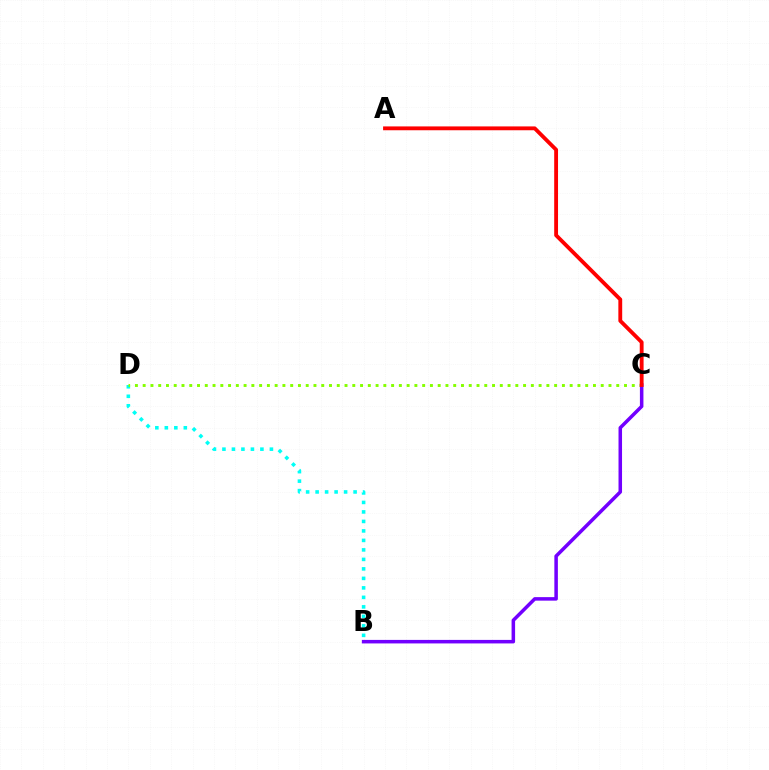{('B', 'D'): [{'color': '#00fff6', 'line_style': 'dotted', 'thickness': 2.58}], ('C', 'D'): [{'color': '#84ff00', 'line_style': 'dotted', 'thickness': 2.11}], ('B', 'C'): [{'color': '#7200ff', 'line_style': 'solid', 'thickness': 2.54}], ('A', 'C'): [{'color': '#ff0000', 'line_style': 'solid', 'thickness': 2.76}]}